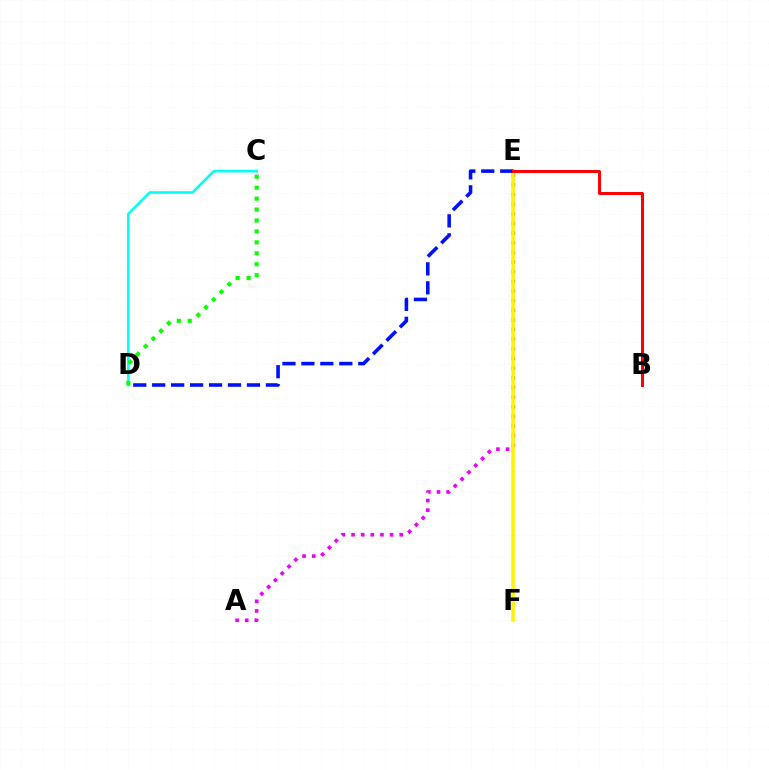{('C', 'D'): [{'color': '#00fff6', 'line_style': 'solid', 'thickness': 1.88}, {'color': '#08ff00', 'line_style': 'dotted', 'thickness': 2.97}], ('A', 'E'): [{'color': '#ee00ff', 'line_style': 'dotted', 'thickness': 2.62}], ('E', 'F'): [{'color': '#fcf500', 'line_style': 'solid', 'thickness': 2.56}], ('D', 'E'): [{'color': '#0010ff', 'line_style': 'dashed', 'thickness': 2.58}], ('B', 'E'): [{'color': '#ff0000', 'line_style': 'solid', 'thickness': 2.17}]}